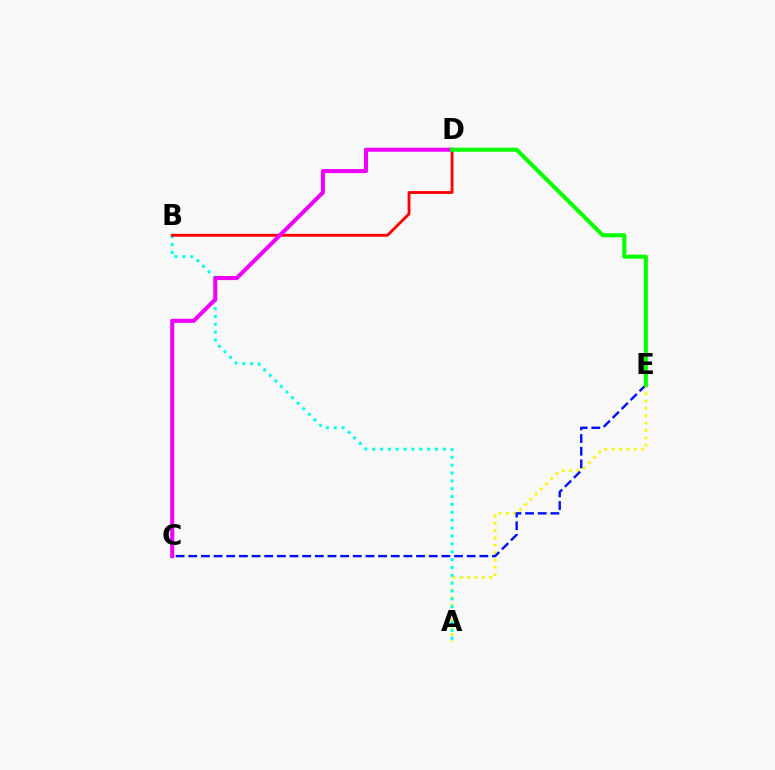{('A', 'E'): [{'color': '#fcf500', 'line_style': 'dotted', 'thickness': 2.0}], ('A', 'B'): [{'color': '#00fff6', 'line_style': 'dotted', 'thickness': 2.14}], ('B', 'D'): [{'color': '#ff0000', 'line_style': 'solid', 'thickness': 2.04}], ('C', 'E'): [{'color': '#0010ff', 'line_style': 'dashed', 'thickness': 1.72}], ('C', 'D'): [{'color': '#ee00ff', 'line_style': 'solid', 'thickness': 2.92}], ('D', 'E'): [{'color': '#08ff00', 'line_style': 'solid', 'thickness': 2.94}]}